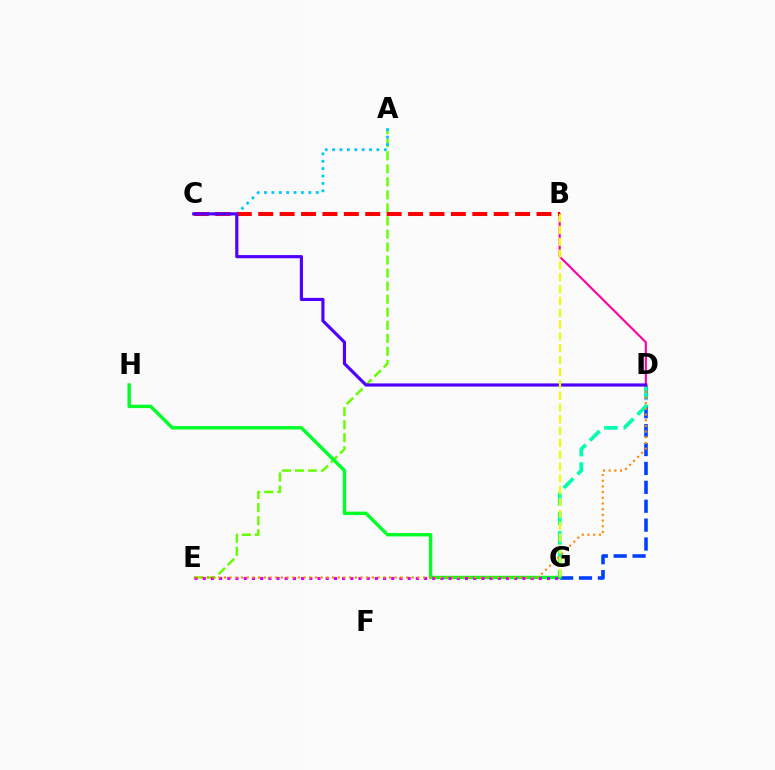{('D', 'G'): [{'color': '#003fff', 'line_style': 'dashed', 'thickness': 2.57}, {'color': '#00ffaf', 'line_style': 'dashed', 'thickness': 2.64}], ('A', 'E'): [{'color': '#66ff00', 'line_style': 'dashed', 'thickness': 1.77}], ('A', 'C'): [{'color': '#00c7ff', 'line_style': 'dotted', 'thickness': 2.01}], ('B', 'D'): [{'color': '#ff00a0', 'line_style': 'solid', 'thickness': 1.52}], ('G', 'H'): [{'color': '#00ff27', 'line_style': 'solid', 'thickness': 2.44}], ('E', 'G'): [{'color': '#d600ff', 'line_style': 'dotted', 'thickness': 2.23}], ('B', 'C'): [{'color': '#ff0000', 'line_style': 'dashed', 'thickness': 2.91}], ('D', 'E'): [{'color': '#ff8800', 'line_style': 'dotted', 'thickness': 1.55}], ('C', 'D'): [{'color': '#4f00ff', 'line_style': 'solid', 'thickness': 2.27}], ('B', 'G'): [{'color': '#eeff00', 'line_style': 'dashed', 'thickness': 1.61}]}